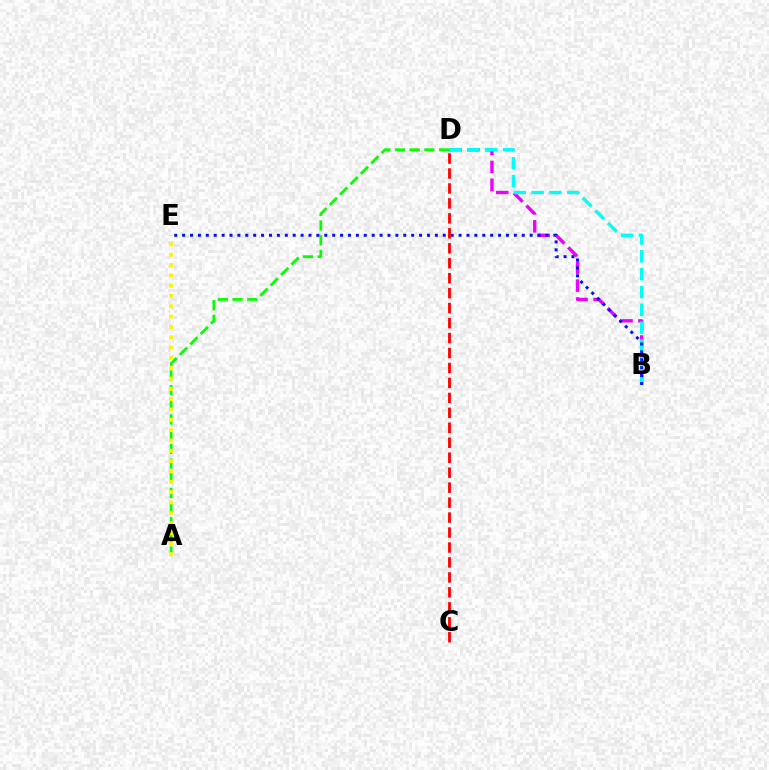{('B', 'D'): [{'color': '#ee00ff', 'line_style': 'dashed', 'thickness': 2.43}, {'color': '#00fff6', 'line_style': 'dashed', 'thickness': 2.43}], ('A', 'D'): [{'color': '#08ff00', 'line_style': 'dashed', 'thickness': 1.99}], ('A', 'E'): [{'color': '#fcf500', 'line_style': 'dotted', 'thickness': 2.81}], ('B', 'E'): [{'color': '#0010ff', 'line_style': 'dotted', 'thickness': 2.15}], ('C', 'D'): [{'color': '#ff0000', 'line_style': 'dashed', 'thickness': 2.03}]}